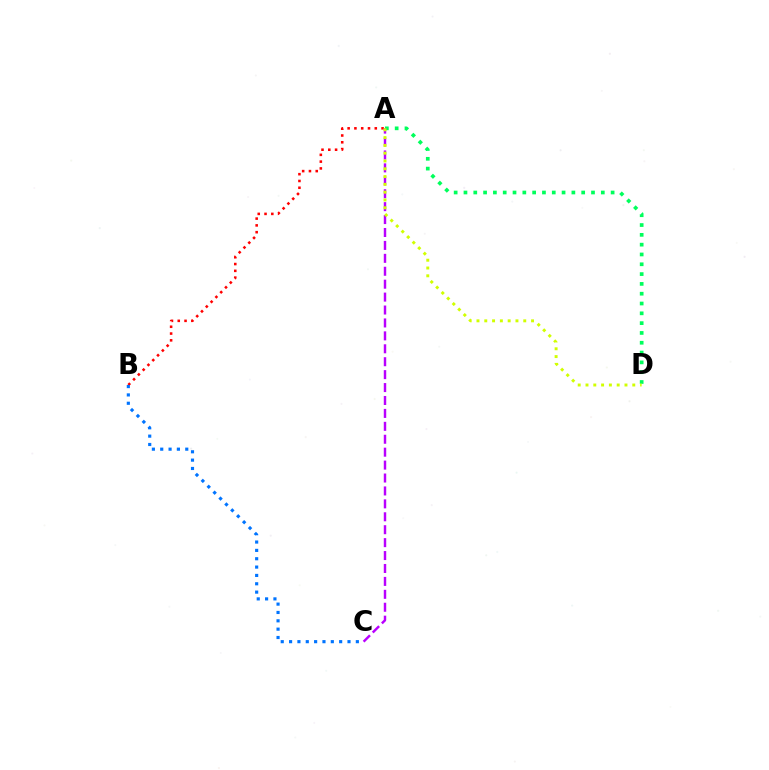{('A', 'D'): [{'color': '#00ff5c', 'line_style': 'dotted', 'thickness': 2.67}, {'color': '#d1ff00', 'line_style': 'dotted', 'thickness': 2.12}], ('A', 'B'): [{'color': '#ff0000', 'line_style': 'dotted', 'thickness': 1.84}], ('A', 'C'): [{'color': '#b900ff', 'line_style': 'dashed', 'thickness': 1.76}], ('B', 'C'): [{'color': '#0074ff', 'line_style': 'dotted', 'thickness': 2.27}]}